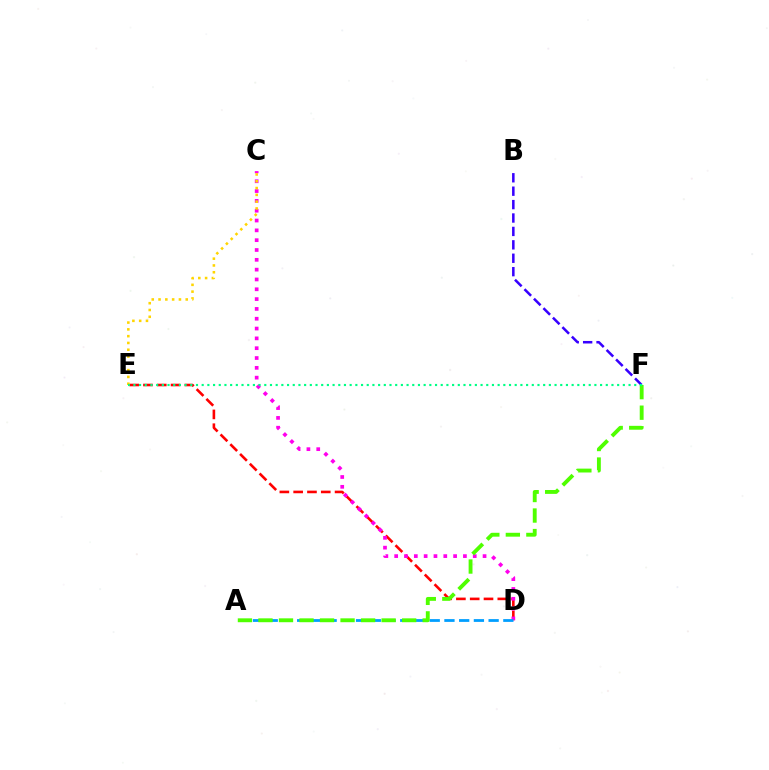{('D', 'E'): [{'color': '#ff0000', 'line_style': 'dashed', 'thickness': 1.87}], ('B', 'F'): [{'color': '#3700ff', 'line_style': 'dashed', 'thickness': 1.82}], ('C', 'D'): [{'color': '#ff00ed', 'line_style': 'dotted', 'thickness': 2.67}], ('A', 'D'): [{'color': '#009eff', 'line_style': 'dashed', 'thickness': 2.0}], ('C', 'E'): [{'color': '#ffd500', 'line_style': 'dotted', 'thickness': 1.85}], ('A', 'F'): [{'color': '#4fff00', 'line_style': 'dashed', 'thickness': 2.79}], ('E', 'F'): [{'color': '#00ff86', 'line_style': 'dotted', 'thickness': 1.55}]}